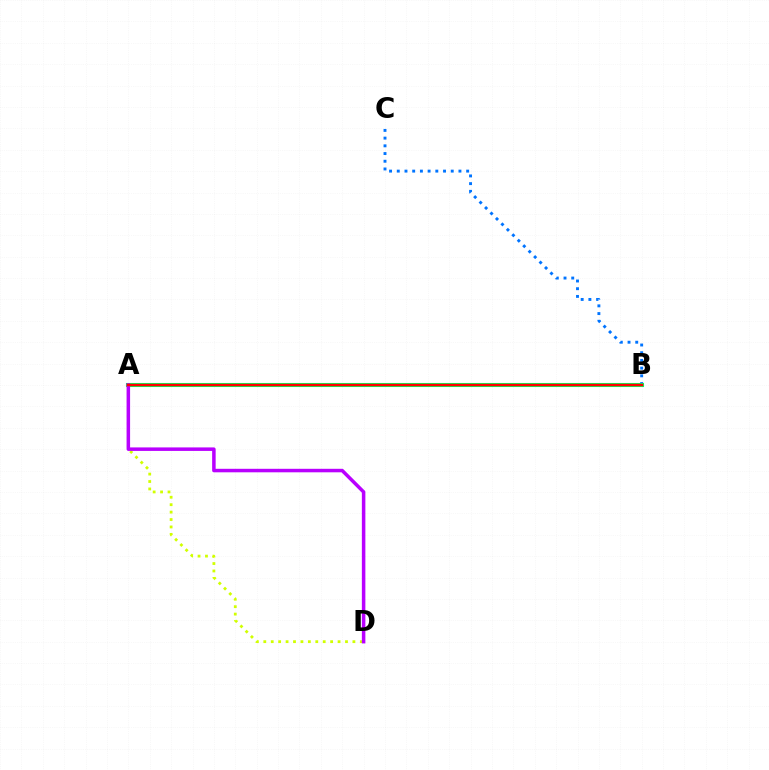{('B', 'C'): [{'color': '#0074ff', 'line_style': 'dotted', 'thickness': 2.09}], ('A', 'B'): [{'color': '#00ff5c', 'line_style': 'solid', 'thickness': 2.94}, {'color': '#ff0000', 'line_style': 'solid', 'thickness': 1.74}], ('A', 'D'): [{'color': '#d1ff00', 'line_style': 'dotted', 'thickness': 2.02}, {'color': '#b900ff', 'line_style': 'solid', 'thickness': 2.53}]}